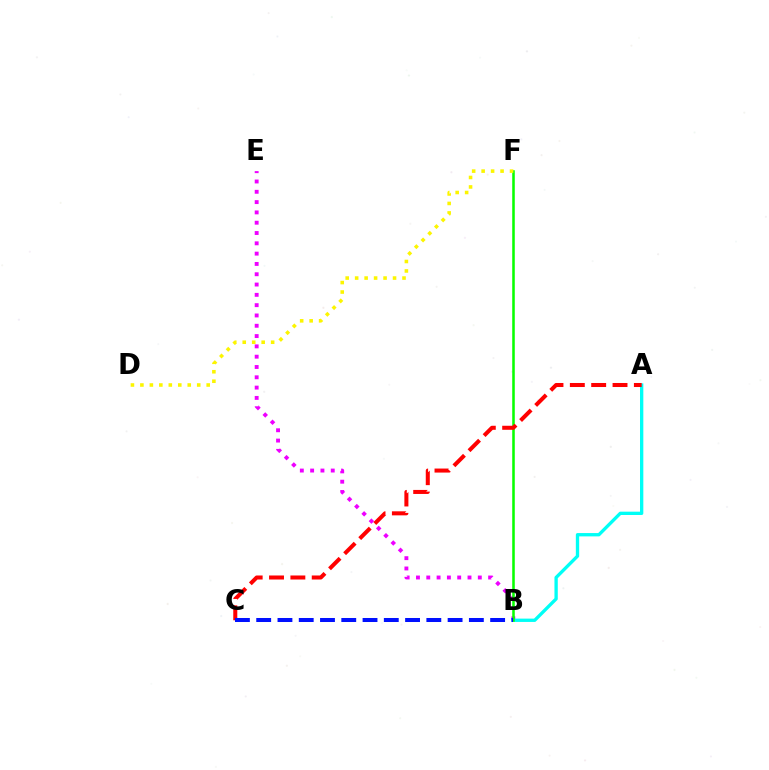{('B', 'E'): [{'color': '#ee00ff', 'line_style': 'dotted', 'thickness': 2.8}], ('A', 'B'): [{'color': '#00fff6', 'line_style': 'solid', 'thickness': 2.39}], ('B', 'F'): [{'color': '#08ff00', 'line_style': 'solid', 'thickness': 1.83}], ('A', 'C'): [{'color': '#ff0000', 'line_style': 'dashed', 'thickness': 2.9}], ('B', 'C'): [{'color': '#0010ff', 'line_style': 'dashed', 'thickness': 2.89}], ('D', 'F'): [{'color': '#fcf500', 'line_style': 'dotted', 'thickness': 2.57}]}